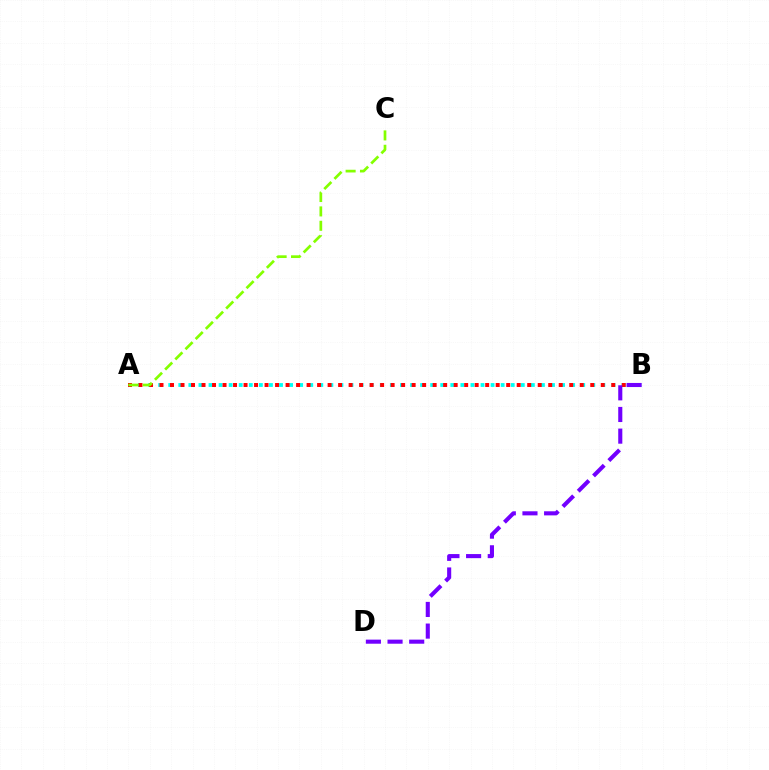{('A', 'B'): [{'color': '#00fff6', 'line_style': 'dotted', 'thickness': 2.74}, {'color': '#ff0000', 'line_style': 'dotted', 'thickness': 2.85}], ('A', 'C'): [{'color': '#84ff00', 'line_style': 'dashed', 'thickness': 1.95}], ('B', 'D'): [{'color': '#7200ff', 'line_style': 'dashed', 'thickness': 2.94}]}